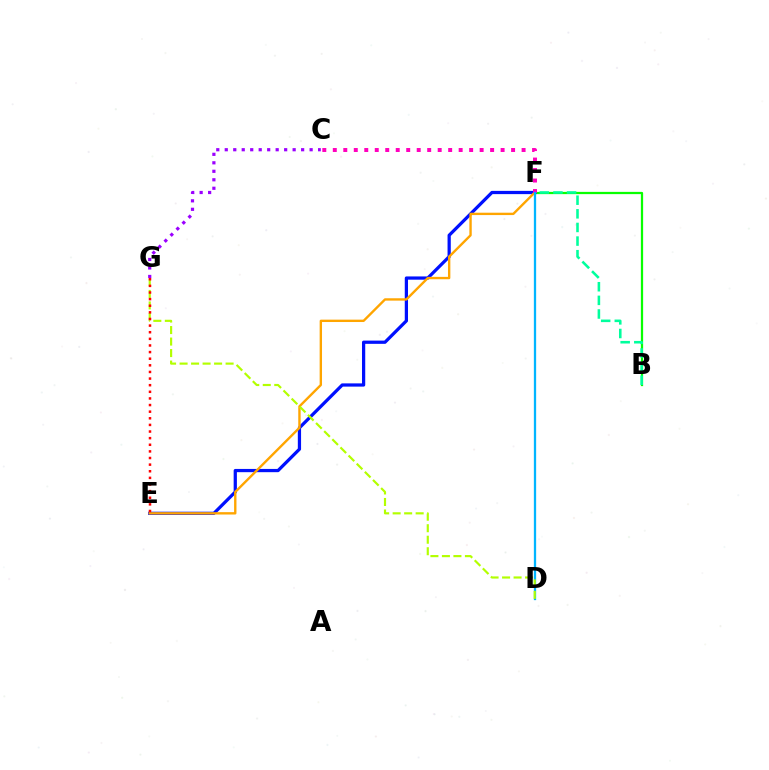{('B', 'F'): [{'color': '#08ff00', 'line_style': 'solid', 'thickness': 1.62}, {'color': '#00ff9d', 'line_style': 'dashed', 'thickness': 1.85}], ('E', 'F'): [{'color': '#0010ff', 'line_style': 'solid', 'thickness': 2.33}, {'color': '#ffa500', 'line_style': 'solid', 'thickness': 1.71}], ('C', 'F'): [{'color': '#ff00bd', 'line_style': 'dotted', 'thickness': 2.85}], ('D', 'F'): [{'color': '#00b5ff', 'line_style': 'solid', 'thickness': 1.65}], ('D', 'G'): [{'color': '#b3ff00', 'line_style': 'dashed', 'thickness': 1.56}], ('E', 'G'): [{'color': '#ff0000', 'line_style': 'dotted', 'thickness': 1.8}], ('C', 'G'): [{'color': '#9b00ff', 'line_style': 'dotted', 'thickness': 2.31}]}